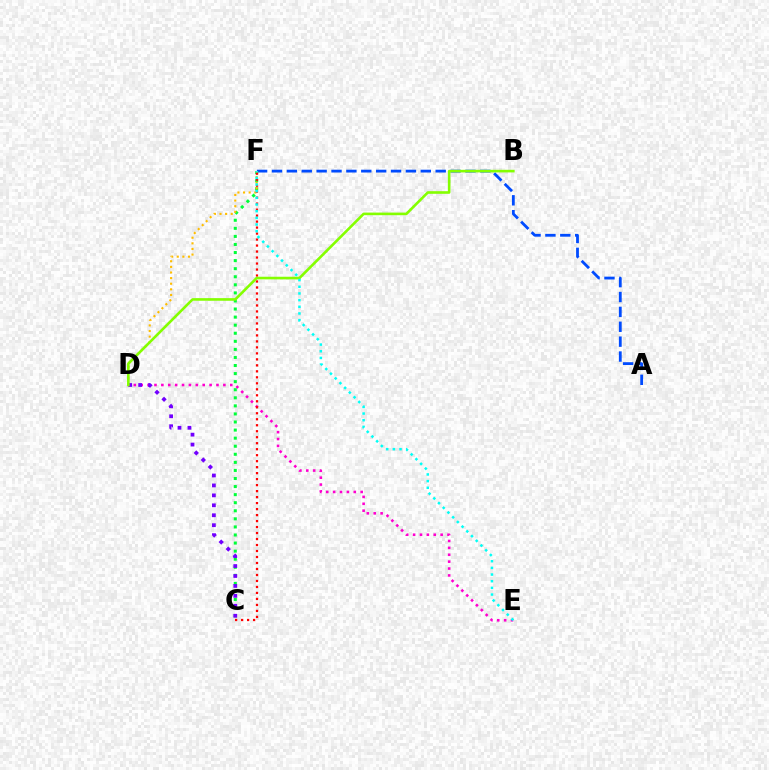{('D', 'E'): [{'color': '#ff00cf', 'line_style': 'dotted', 'thickness': 1.87}], ('A', 'F'): [{'color': '#004bff', 'line_style': 'dashed', 'thickness': 2.02}], ('C', 'F'): [{'color': '#00ff39', 'line_style': 'dotted', 'thickness': 2.19}, {'color': '#ff0000', 'line_style': 'dotted', 'thickness': 1.63}], ('D', 'F'): [{'color': '#ffbd00', 'line_style': 'dotted', 'thickness': 1.53}], ('C', 'D'): [{'color': '#7200ff', 'line_style': 'dotted', 'thickness': 2.7}], ('B', 'D'): [{'color': '#84ff00', 'line_style': 'solid', 'thickness': 1.88}], ('E', 'F'): [{'color': '#00fff6', 'line_style': 'dotted', 'thickness': 1.81}]}